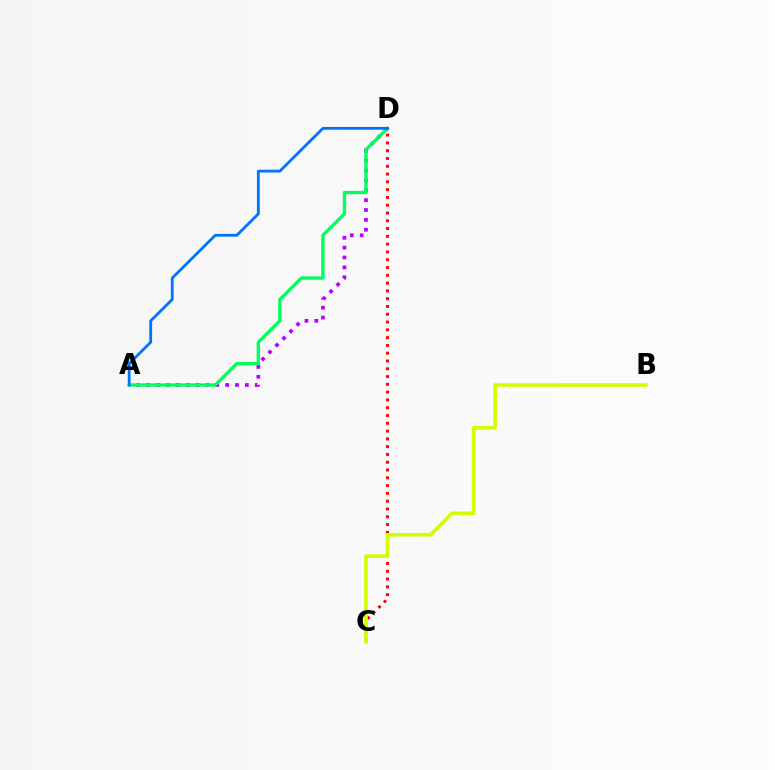{('C', 'D'): [{'color': '#ff0000', 'line_style': 'dotted', 'thickness': 2.12}], ('B', 'C'): [{'color': '#d1ff00', 'line_style': 'solid', 'thickness': 2.61}], ('A', 'D'): [{'color': '#b900ff', 'line_style': 'dotted', 'thickness': 2.68}, {'color': '#00ff5c', 'line_style': 'solid', 'thickness': 2.41}, {'color': '#0074ff', 'line_style': 'solid', 'thickness': 2.02}]}